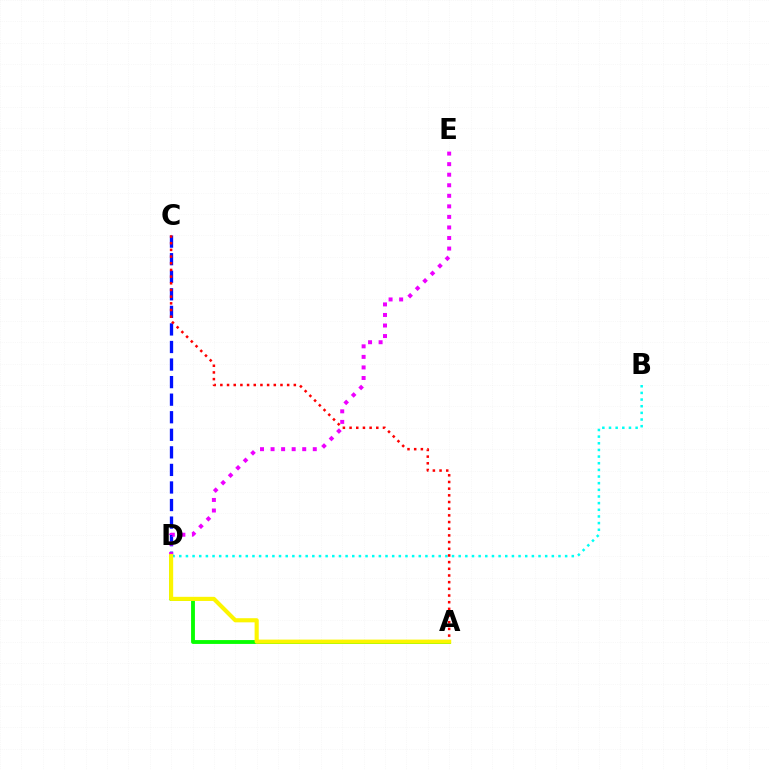{('A', 'D'): [{'color': '#08ff00', 'line_style': 'solid', 'thickness': 2.77}, {'color': '#fcf500', 'line_style': 'solid', 'thickness': 2.97}], ('B', 'D'): [{'color': '#00fff6', 'line_style': 'dotted', 'thickness': 1.81}], ('C', 'D'): [{'color': '#0010ff', 'line_style': 'dashed', 'thickness': 2.39}], ('D', 'E'): [{'color': '#ee00ff', 'line_style': 'dotted', 'thickness': 2.87}], ('A', 'C'): [{'color': '#ff0000', 'line_style': 'dotted', 'thickness': 1.81}]}